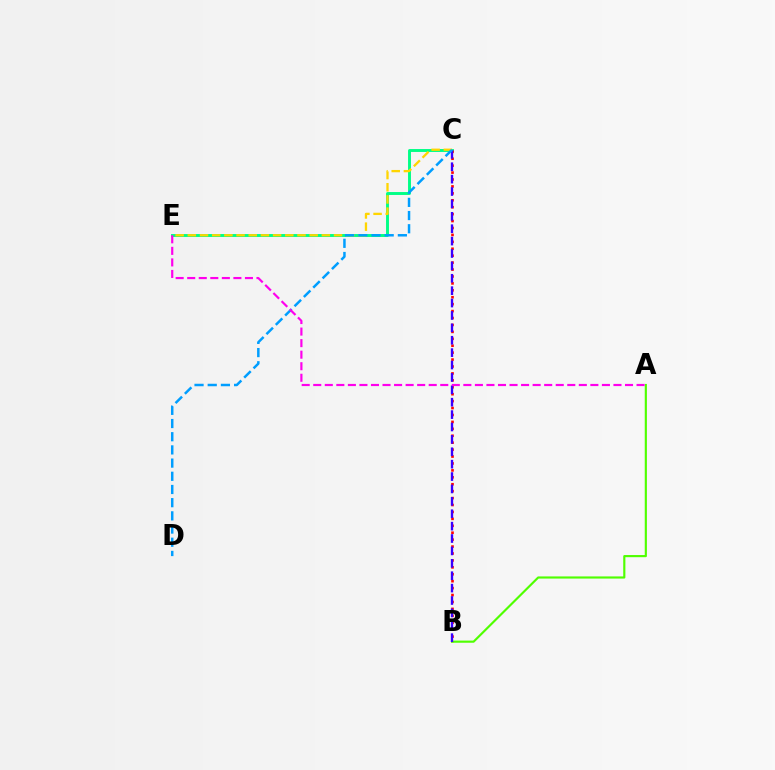{('C', 'E'): [{'color': '#00ff86', 'line_style': 'solid', 'thickness': 2.11}, {'color': '#ffd500', 'line_style': 'dashed', 'thickness': 1.66}], ('B', 'C'): [{'color': '#ff0000', 'line_style': 'dotted', 'thickness': 1.88}, {'color': '#3700ff', 'line_style': 'dashed', 'thickness': 1.68}], ('A', 'B'): [{'color': '#4fff00', 'line_style': 'solid', 'thickness': 1.55}], ('C', 'D'): [{'color': '#009eff', 'line_style': 'dashed', 'thickness': 1.79}], ('A', 'E'): [{'color': '#ff00ed', 'line_style': 'dashed', 'thickness': 1.57}]}